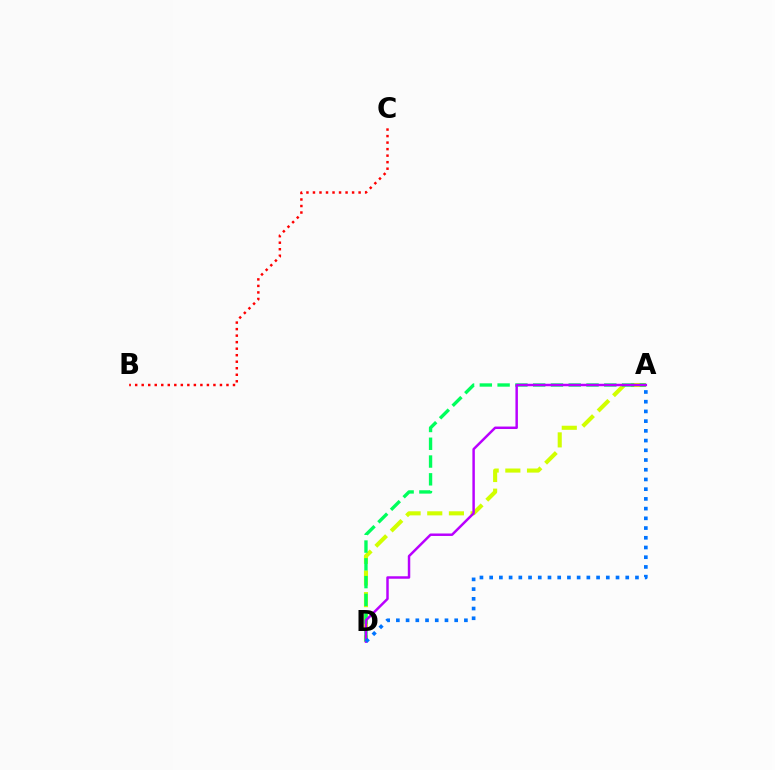{('A', 'D'): [{'color': '#d1ff00', 'line_style': 'dashed', 'thickness': 2.94}, {'color': '#00ff5c', 'line_style': 'dashed', 'thickness': 2.42}, {'color': '#b900ff', 'line_style': 'solid', 'thickness': 1.78}, {'color': '#0074ff', 'line_style': 'dotted', 'thickness': 2.64}], ('B', 'C'): [{'color': '#ff0000', 'line_style': 'dotted', 'thickness': 1.77}]}